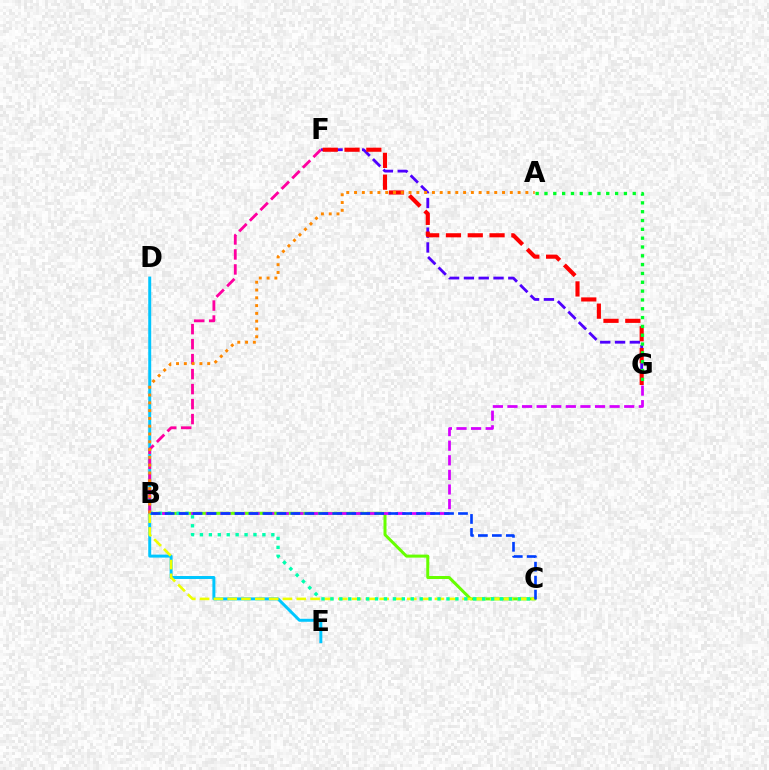{('B', 'C'): [{'color': '#66ff00', 'line_style': 'solid', 'thickness': 2.17}, {'color': '#eeff00', 'line_style': 'dashed', 'thickness': 1.88}, {'color': '#00ffaf', 'line_style': 'dotted', 'thickness': 2.43}, {'color': '#003fff', 'line_style': 'dashed', 'thickness': 1.9}], ('D', 'E'): [{'color': '#00c7ff', 'line_style': 'solid', 'thickness': 2.14}], ('F', 'G'): [{'color': '#4f00ff', 'line_style': 'dashed', 'thickness': 2.01}, {'color': '#ff0000', 'line_style': 'dashed', 'thickness': 2.96}], ('B', 'G'): [{'color': '#d600ff', 'line_style': 'dashed', 'thickness': 1.98}], ('B', 'F'): [{'color': '#ff00a0', 'line_style': 'dashed', 'thickness': 2.04}], ('A', 'G'): [{'color': '#00ff27', 'line_style': 'dotted', 'thickness': 2.4}], ('A', 'B'): [{'color': '#ff8800', 'line_style': 'dotted', 'thickness': 2.12}]}